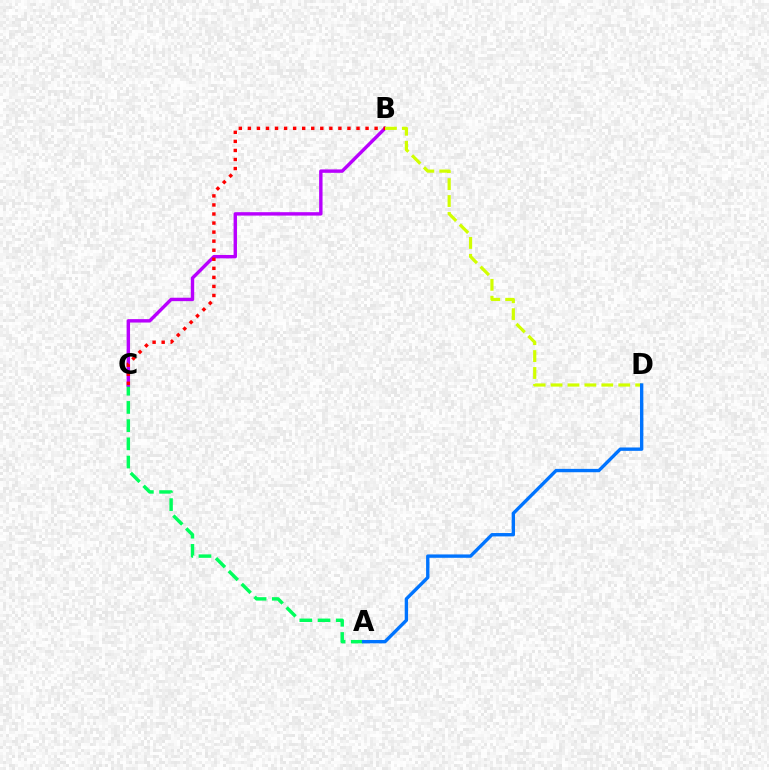{('A', 'C'): [{'color': '#00ff5c', 'line_style': 'dashed', 'thickness': 2.47}], ('B', 'C'): [{'color': '#b900ff', 'line_style': 'solid', 'thickness': 2.45}, {'color': '#ff0000', 'line_style': 'dotted', 'thickness': 2.46}], ('B', 'D'): [{'color': '#d1ff00', 'line_style': 'dashed', 'thickness': 2.3}], ('A', 'D'): [{'color': '#0074ff', 'line_style': 'solid', 'thickness': 2.42}]}